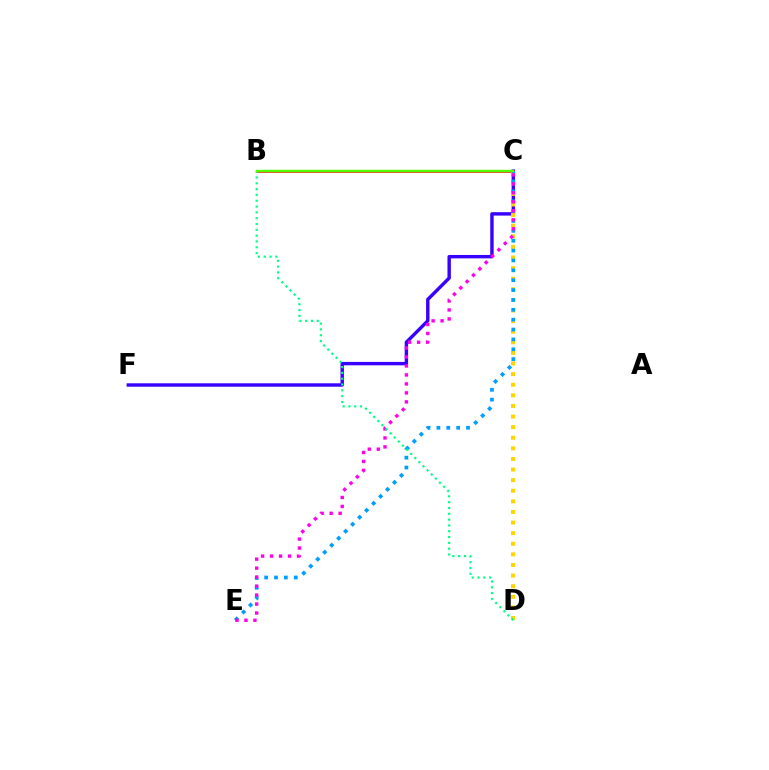{('C', 'F'): [{'color': '#3700ff', 'line_style': 'solid', 'thickness': 2.45}], ('B', 'C'): [{'color': '#ff0000', 'line_style': 'solid', 'thickness': 1.86}, {'color': '#4fff00', 'line_style': 'solid', 'thickness': 1.76}], ('C', 'D'): [{'color': '#ffd500', 'line_style': 'dotted', 'thickness': 2.88}], ('C', 'E'): [{'color': '#009eff', 'line_style': 'dotted', 'thickness': 2.68}, {'color': '#ff00ed', 'line_style': 'dotted', 'thickness': 2.44}], ('B', 'D'): [{'color': '#00ff86', 'line_style': 'dotted', 'thickness': 1.58}]}